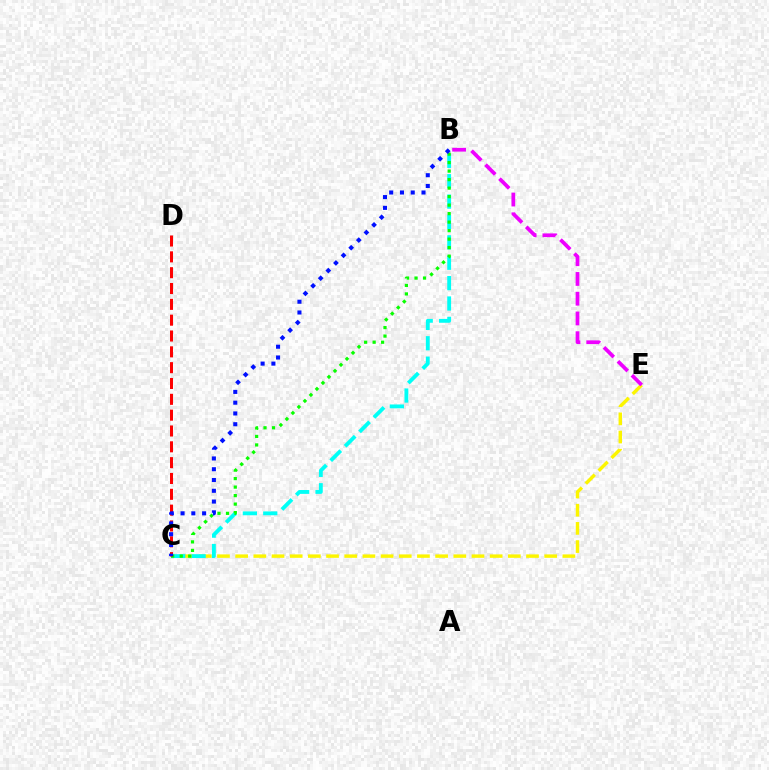{('C', 'E'): [{'color': '#fcf500', 'line_style': 'dashed', 'thickness': 2.47}], ('B', 'C'): [{'color': '#00fff6', 'line_style': 'dashed', 'thickness': 2.77}, {'color': '#08ff00', 'line_style': 'dotted', 'thickness': 2.31}, {'color': '#0010ff', 'line_style': 'dotted', 'thickness': 2.93}], ('C', 'D'): [{'color': '#ff0000', 'line_style': 'dashed', 'thickness': 2.15}], ('B', 'E'): [{'color': '#ee00ff', 'line_style': 'dashed', 'thickness': 2.68}]}